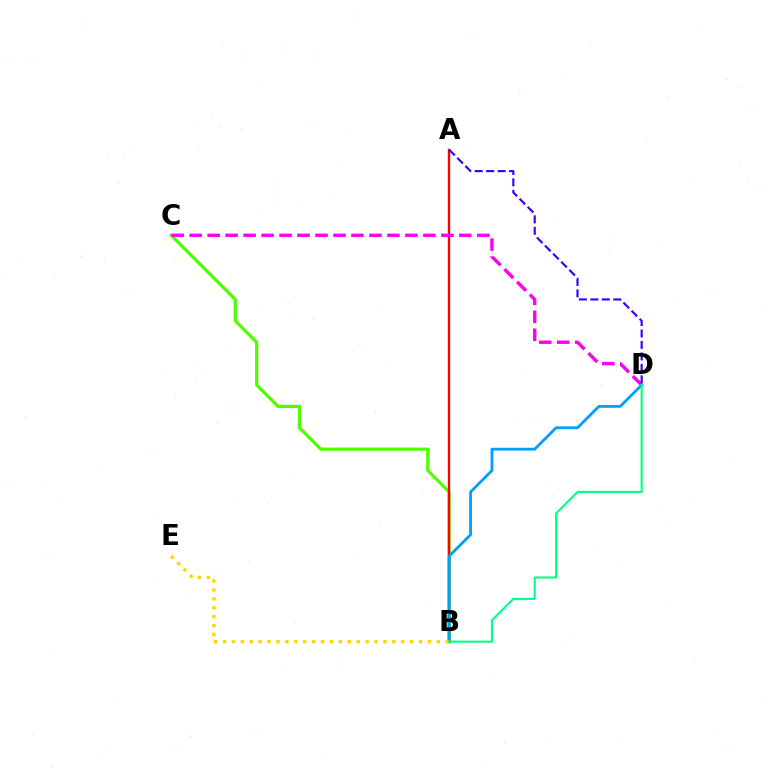{('B', 'C'): [{'color': '#4fff00', 'line_style': 'solid', 'thickness': 2.3}], ('A', 'B'): [{'color': '#ff0000', 'line_style': 'solid', 'thickness': 1.69}], ('C', 'D'): [{'color': '#ff00ed', 'line_style': 'dashed', 'thickness': 2.44}], ('B', 'D'): [{'color': '#009eff', 'line_style': 'solid', 'thickness': 2.01}, {'color': '#00ff86', 'line_style': 'solid', 'thickness': 1.51}], ('B', 'E'): [{'color': '#ffd500', 'line_style': 'dotted', 'thickness': 2.42}], ('A', 'D'): [{'color': '#3700ff', 'line_style': 'dashed', 'thickness': 1.56}]}